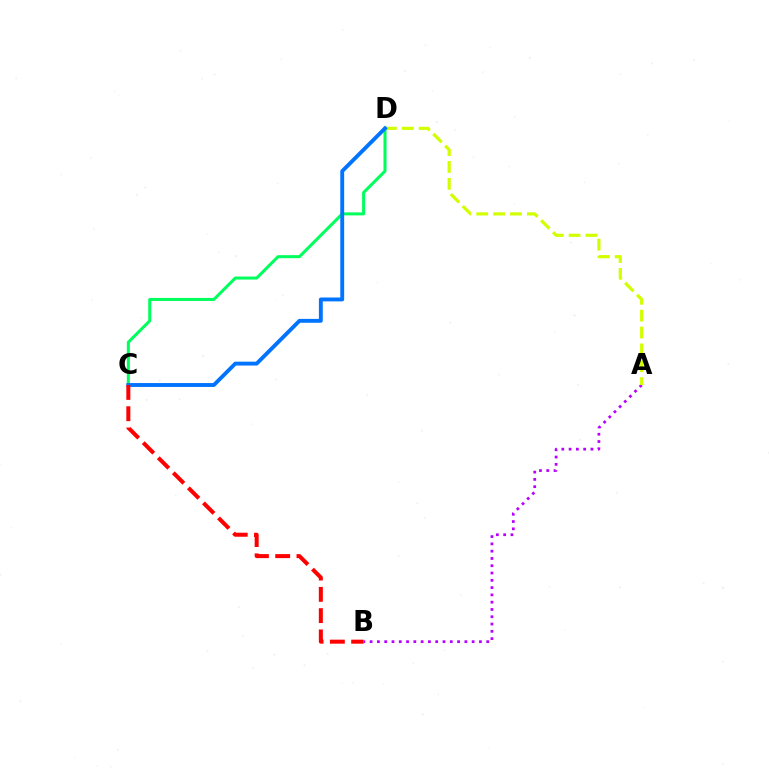{('A', 'B'): [{'color': '#b900ff', 'line_style': 'dotted', 'thickness': 1.98}], ('A', 'D'): [{'color': '#d1ff00', 'line_style': 'dashed', 'thickness': 2.29}], ('C', 'D'): [{'color': '#00ff5c', 'line_style': 'solid', 'thickness': 2.18}, {'color': '#0074ff', 'line_style': 'solid', 'thickness': 2.79}], ('B', 'C'): [{'color': '#ff0000', 'line_style': 'dashed', 'thickness': 2.89}]}